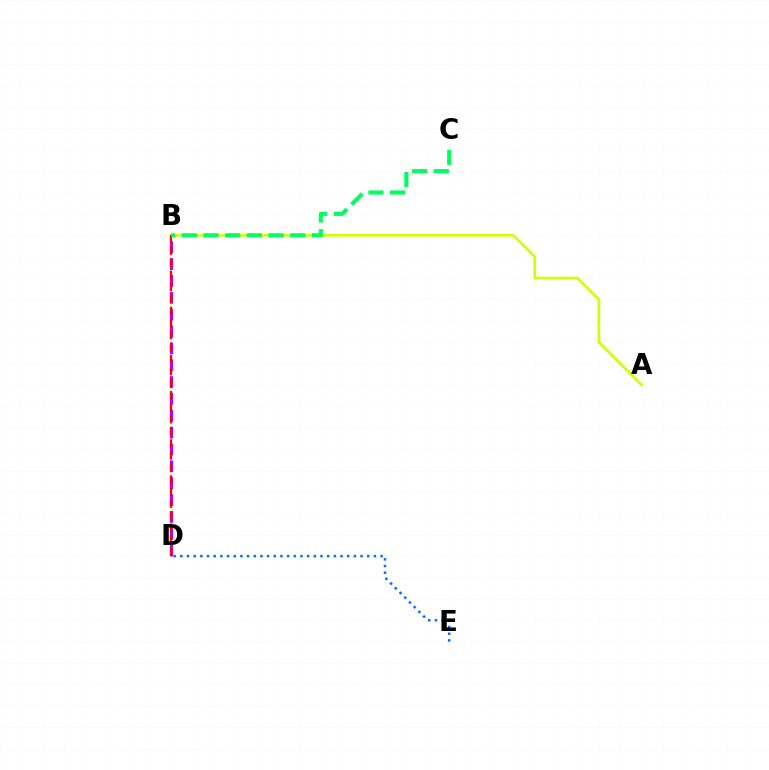{('D', 'E'): [{'color': '#0074ff', 'line_style': 'dotted', 'thickness': 1.81}], ('B', 'D'): [{'color': '#b900ff', 'line_style': 'dashed', 'thickness': 2.29}, {'color': '#ff0000', 'line_style': 'dashed', 'thickness': 1.64}], ('A', 'B'): [{'color': '#d1ff00', 'line_style': 'solid', 'thickness': 1.91}], ('B', 'C'): [{'color': '#00ff5c', 'line_style': 'dashed', 'thickness': 2.95}]}